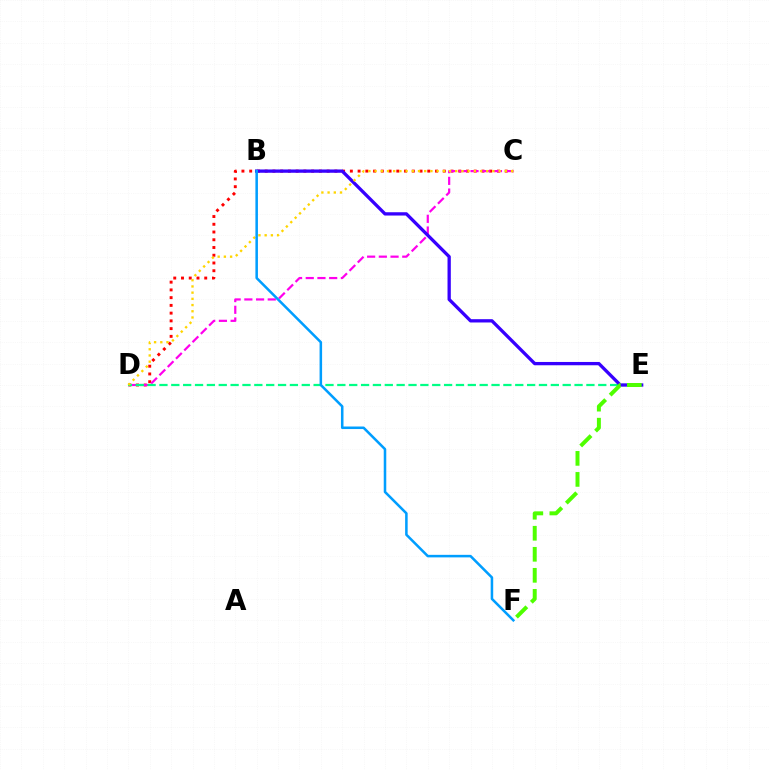{('C', 'D'): [{'color': '#ff0000', 'line_style': 'dotted', 'thickness': 2.1}, {'color': '#ff00ed', 'line_style': 'dashed', 'thickness': 1.59}, {'color': '#ffd500', 'line_style': 'dotted', 'thickness': 1.69}], ('D', 'E'): [{'color': '#00ff86', 'line_style': 'dashed', 'thickness': 1.61}], ('B', 'E'): [{'color': '#3700ff', 'line_style': 'solid', 'thickness': 2.37}], ('B', 'F'): [{'color': '#009eff', 'line_style': 'solid', 'thickness': 1.83}], ('E', 'F'): [{'color': '#4fff00', 'line_style': 'dashed', 'thickness': 2.86}]}